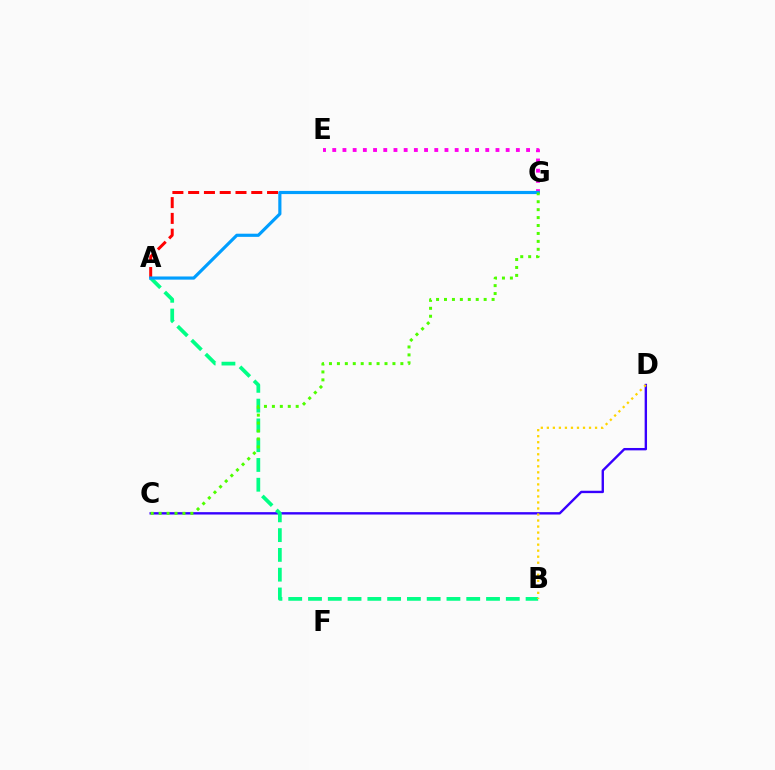{('C', 'D'): [{'color': '#3700ff', 'line_style': 'solid', 'thickness': 1.72}], ('A', 'B'): [{'color': '#00ff86', 'line_style': 'dashed', 'thickness': 2.69}], ('E', 'G'): [{'color': '#ff00ed', 'line_style': 'dotted', 'thickness': 2.77}], ('A', 'G'): [{'color': '#ff0000', 'line_style': 'dashed', 'thickness': 2.14}, {'color': '#009eff', 'line_style': 'solid', 'thickness': 2.28}], ('B', 'D'): [{'color': '#ffd500', 'line_style': 'dotted', 'thickness': 1.64}], ('C', 'G'): [{'color': '#4fff00', 'line_style': 'dotted', 'thickness': 2.16}]}